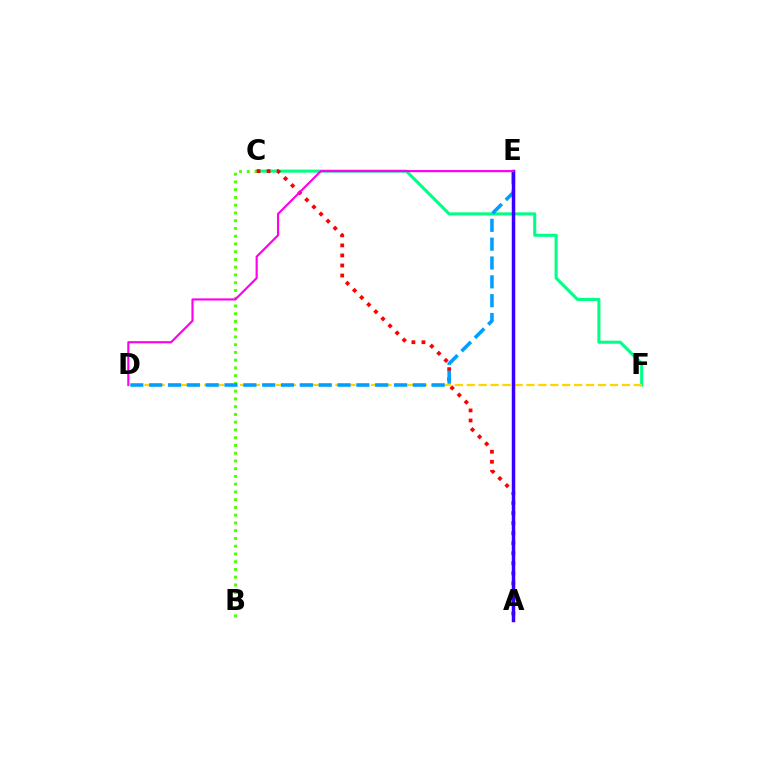{('C', 'F'): [{'color': '#00ff86', 'line_style': 'solid', 'thickness': 2.21}], ('D', 'F'): [{'color': '#ffd500', 'line_style': 'dashed', 'thickness': 1.62}], ('B', 'C'): [{'color': '#4fff00', 'line_style': 'dotted', 'thickness': 2.11}], ('A', 'C'): [{'color': '#ff0000', 'line_style': 'dotted', 'thickness': 2.73}], ('D', 'E'): [{'color': '#009eff', 'line_style': 'dashed', 'thickness': 2.56}, {'color': '#ff00ed', 'line_style': 'solid', 'thickness': 1.55}], ('A', 'E'): [{'color': '#3700ff', 'line_style': 'solid', 'thickness': 2.5}]}